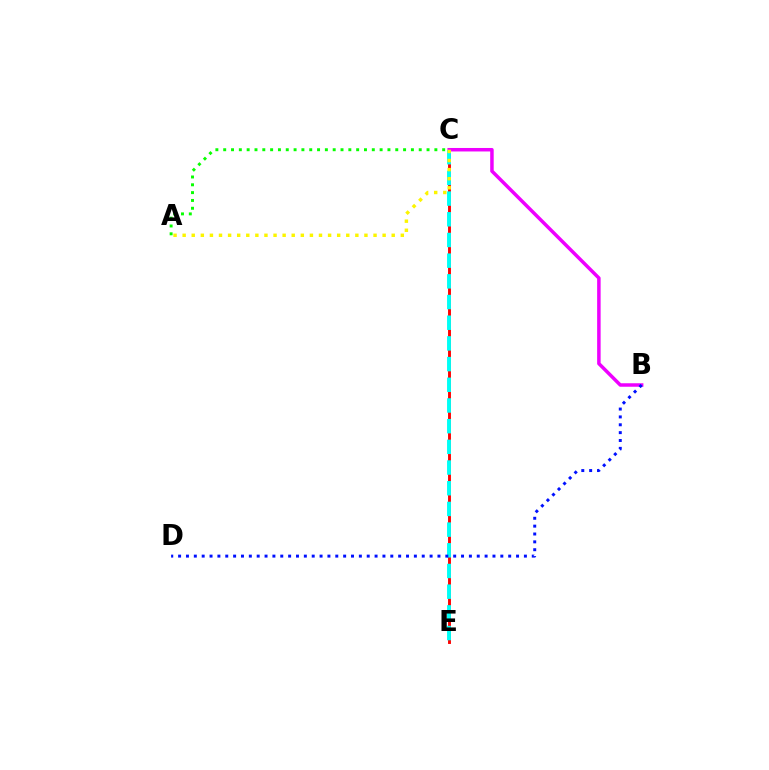{('A', 'C'): [{'color': '#08ff00', 'line_style': 'dotted', 'thickness': 2.12}, {'color': '#fcf500', 'line_style': 'dotted', 'thickness': 2.47}], ('C', 'E'): [{'color': '#ff0000', 'line_style': 'solid', 'thickness': 2.09}, {'color': '#00fff6', 'line_style': 'dashed', 'thickness': 2.81}], ('B', 'C'): [{'color': '#ee00ff', 'line_style': 'solid', 'thickness': 2.52}], ('B', 'D'): [{'color': '#0010ff', 'line_style': 'dotted', 'thickness': 2.14}]}